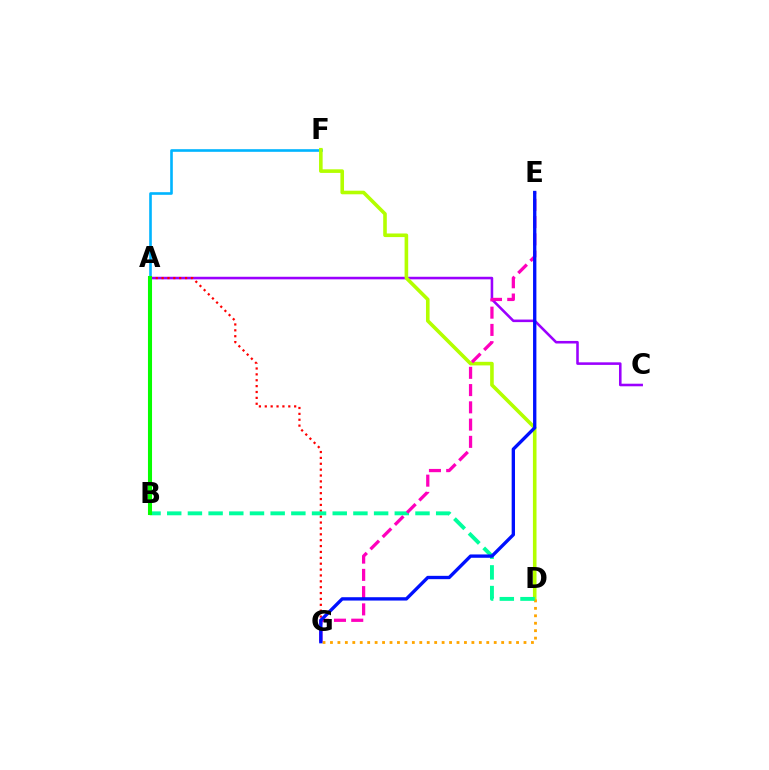{('A', 'C'): [{'color': '#9b00ff', 'line_style': 'solid', 'thickness': 1.85}], ('A', 'G'): [{'color': '#ff0000', 'line_style': 'dotted', 'thickness': 1.6}], ('A', 'F'): [{'color': '#00b5ff', 'line_style': 'solid', 'thickness': 1.89}], ('D', 'F'): [{'color': '#b3ff00', 'line_style': 'solid', 'thickness': 2.59}], ('D', 'G'): [{'color': '#ffa500', 'line_style': 'dotted', 'thickness': 2.02}], ('B', 'D'): [{'color': '#00ff9d', 'line_style': 'dashed', 'thickness': 2.81}], ('E', 'G'): [{'color': '#ff00bd', 'line_style': 'dashed', 'thickness': 2.34}, {'color': '#0010ff', 'line_style': 'solid', 'thickness': 2.4}], ('A', 'B'): [{'color': '#08ff00', 'line_style': 'solid', 'thickness': 2.93}]}